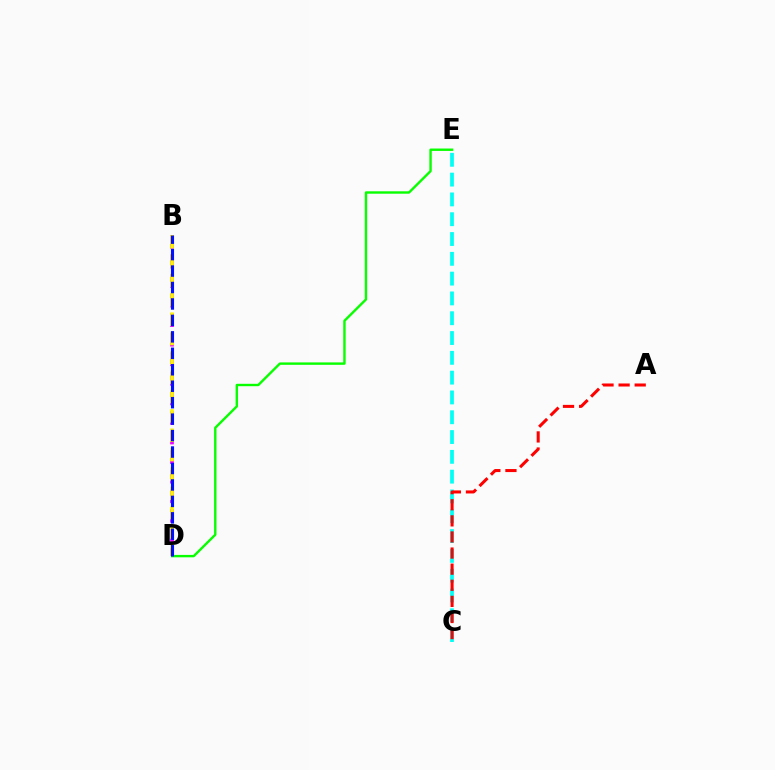{('B', 'D'): [{'color': '#ee00ff', 'line_style': 'dashed', 'thickness': 2.66}, {'color': '#fcf500', 'line_style': 'dashed', 'thickness': 2.63}, {'color': '#0010ff', 'line_style': 'dashed', 'thickness': 2.24}], ('C', 'E'): [{'color': '#00fff6', 'line_style': 'dashed', 'thickness': 2.69}], ('D', 'E'): [{'color': '#08ff00', 'line_style': 'solid', 'thickness': 1.73}], ('A', 'C'): [{'color': '#ff0000', 'line_style': 'dashed', 'thickness': 2.19}]}